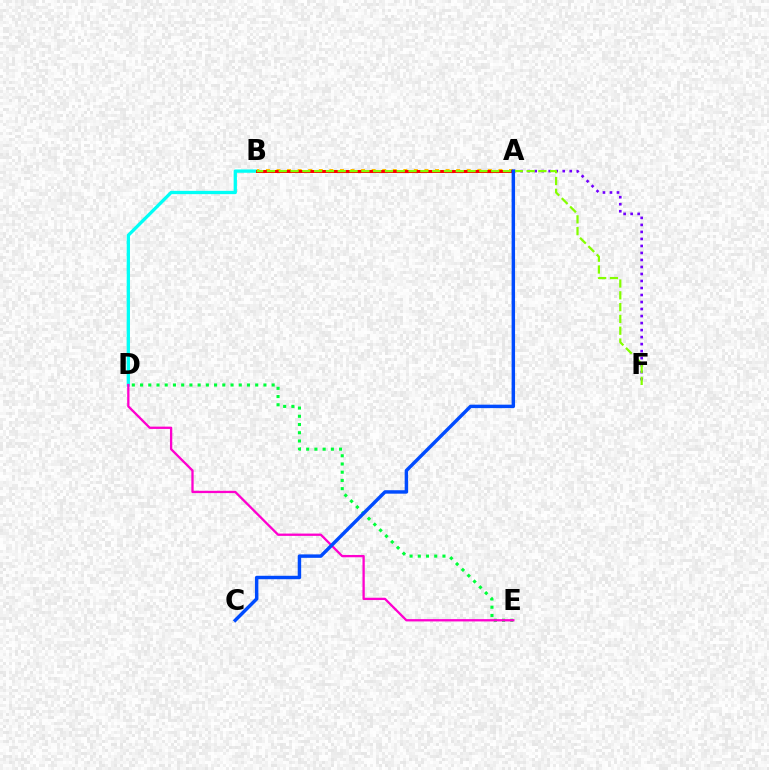{('B', 'D'): [{'color': '#00fff6', 'line_style': 'solid', 'thickness': 2.37}], ('A', 'F'): [{'color': '#7200ff', 'line_style': 'dotted', 'thickness': 1.9}], ('A', 'B'): [{'color': '#ffbd00', 'line_style': 'dotted', 'thickness': 2.87}, {'color': '#ff0000', 'line_style': 'solid', 'thickness': 2.16}], ('D', 'E'): [{'color': '#00ff39', 'line_style': 'dotted', 'thickness': 2.23}, {'color': '#ff00cf', 'line_style': 'solid', 'thickness': 1.66}], ('B', 'F'): [{'color': '#84ff00', 'line_style': 'dashed', 'thickness': 1.6}], ('A', 'C'): [{'color': '#004bff', 'line_style': 'solid', 'thickness': 2.48}]}